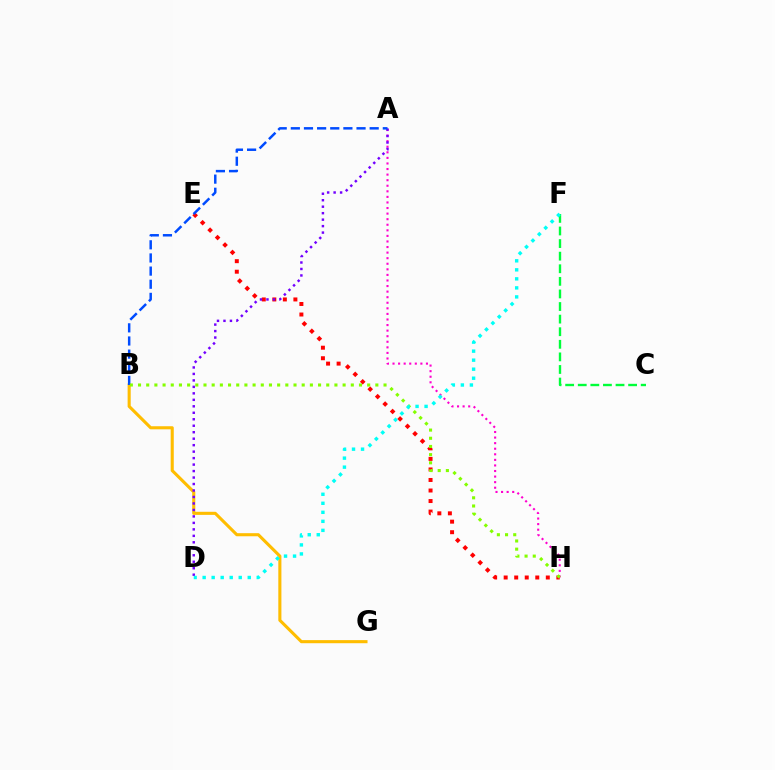{('C', 'F'): [{'color': '#00ff39', 'line_style': 'dashed', 'thickness': 1.71}], ('A', 'H'): [{'color': '#ff00cf', 'line_style': 'dotted', 'thickness': 1.51}], ('E', 'H'): [{'color': '#ff0000', 'line_style': 'dotted', 'thickness': 2.86}], ('B', 'G'): [{'color': '#ffbd00', 'line_style': 'solid', 'thickness': 2.22}], ('A', 'D'): [{'color': '#7200ff', 'line_style': 'dotted', 'thickness': 1.76}], ('A', 'B'): [{'color': '#004bff', 'line_style': 'dashed', 'thickness': 1.79}], ('B', 'H'): [{'color': '#84ff00', 'line_style': 'dotted', 'thickness': 2.22}], ('D', 'F'): [{'color': '#00fff6', 'line_style': 'dotted', 'thickness': 2.45}]}